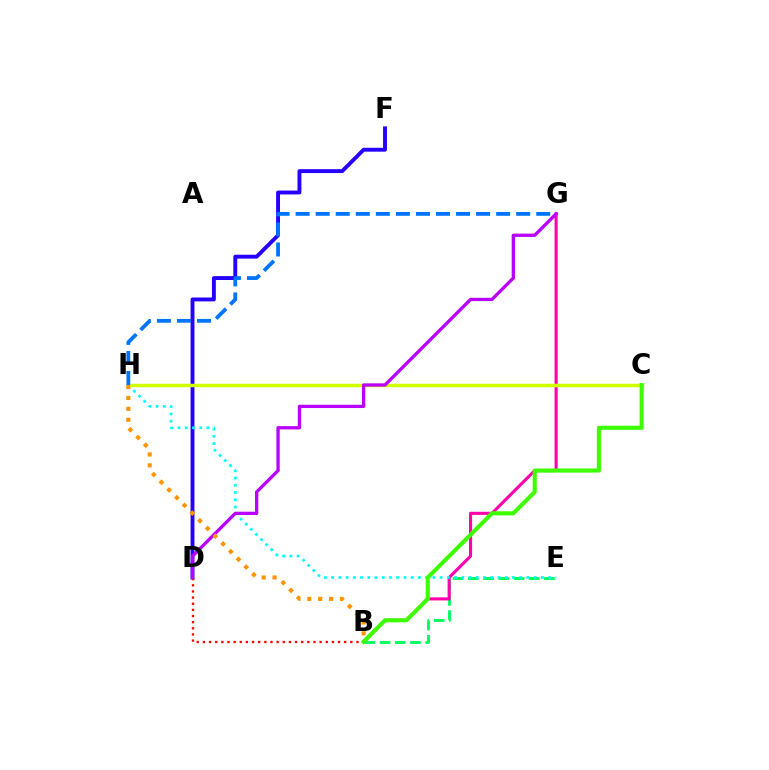{('B', 'E'): [{'color': '#00ff5c', 'line_style': 'dashed', 'thickness': 2.07}], ('D', 'F'): [{'color': '#2500ff', 'line_style': 'solid', 'thickness': 2.8}], ('B', 'G'): [{'color': '#ff00ac', 'line_style': 'solid', 'thickness': 2.22}], ('E', 'H'): [{'color': '#00fff6', 'line_style': 'dotted', 'thickness': 1.97}], ('C', 'H'): [{'color': '#d1ff00', 'line_style': 'solid', 'thickness': 2.5}], ('B', 'D'): [{'color': '#ff0000', 'line_style': 'dotted', 'thickness': 1.67}], ('B', 'C'): [{'color': '#3dff00', 'line_style': 'solid', 'thickness': 2.96}], ('D', 'G'): [{'color': '#b900ff', 'line_style': 'solid', 'thickness': 2.37}], ('G', 'H'): [{'color': '#0074ff', 'line_style': 'dashed', 'thickness': 2.72}], ('B', 'H'): [{'color': '#ff9400', 'line_style': 'dotted', 'thickness': 2.96}]}